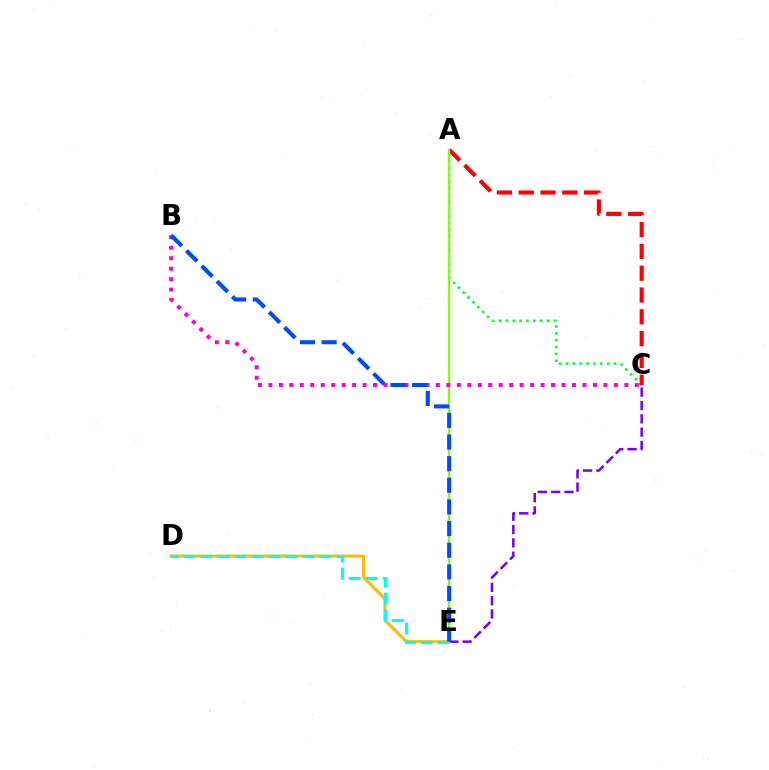{('D', 'E'): [{'color': '#ffbd00', 'line_style': 'solid', 'thickness': 2.24}, {'color': '#00fff6', 'line_style': 'dashed', 'thickness': 2.31}], ('A', 'C'): [{'color': '#00ff39', 'line_style': 'dotted', 'thickness': 1.86}, {'color': '#ff0000', 'line_style': 'dashed', 'thickness': 2.96}], ('C', 'E'): [{'color': '#7200ff', 'line_style': 'dashed', 'thickness': 1.81}], ('A', 'E'): [{'color': '#84ff00', 'line_style': 'solid', 'thickness': 1.64}], ('B', 'C'): [{'color': '#ff00cf', 'line_style': 'dotted', 'thickness': 2.84}], ('B', 'E'): [{'color': '#004bff', 'line_style': 'dashed', 'thickness': 2.94}]}